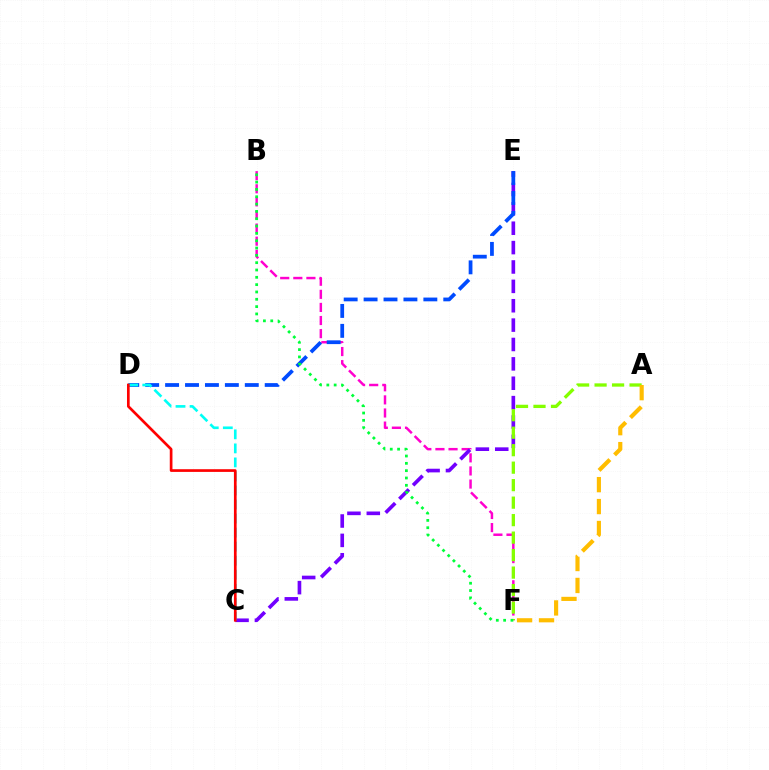{('B', 'F'): [{'color': '#ff00cf', 'line_style': 'dashed', 'thickness': 1.78}, {'color': '#00ff39', 'line_style': 'dotted', 'thickness': 1.99}], ('C', 'E'): [{'color': '#7200ff', 'line_style': 'dashed', 'thickness': 2.63}], ('D', 'E'): [{'color': '#004bff', 'line_style': 'dashed', 'thickness': 2.71}], ('A', 'F'): [{'color': '#84ff00', 'line_style': 'dashed', 'thickness': 2.38}, {'color': '#ffbd00', 'line_style': 'dashed', 'thickness': 2.98}], ('C', 'D'): [{'color': '#00fff6', 'line_style': 'dashed', 'thickness': 1.91}, {'color': '#ff0000', 'line_style': 'solid', 'thickness': 1.94}]}